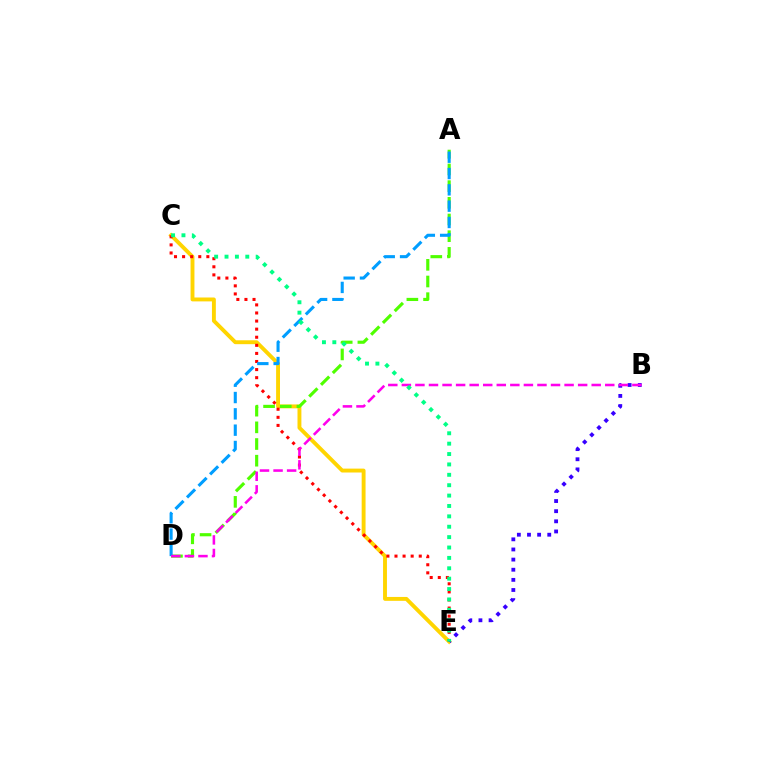{('C', 'E'): [{'color': '#ffd500', 'line_style': 'solid', 'thickness': 2.8}, {'color': '#ff0000', 'line_style': 'dotted', 'thickness': 2.2}, {'color': '#00ff86', 'line_style': 'dotted', 'thickness': 2.82}], ('A', 'D'): [{'color': '#4fff00', 'line_style': 'dashed', 'thickness': 2.27}, {'color': '#009eff', 'line_style': 'dashed', 'thickness': 2.22}], ('B', 'E'): [{'color': '#3700ff', 'line_style': 'dotted', 'thickness': 2.75}], ('B', 'D'): [{'color': '#ff00ed', 'line_style': 'dashed', 'thickness': 1.84}]}